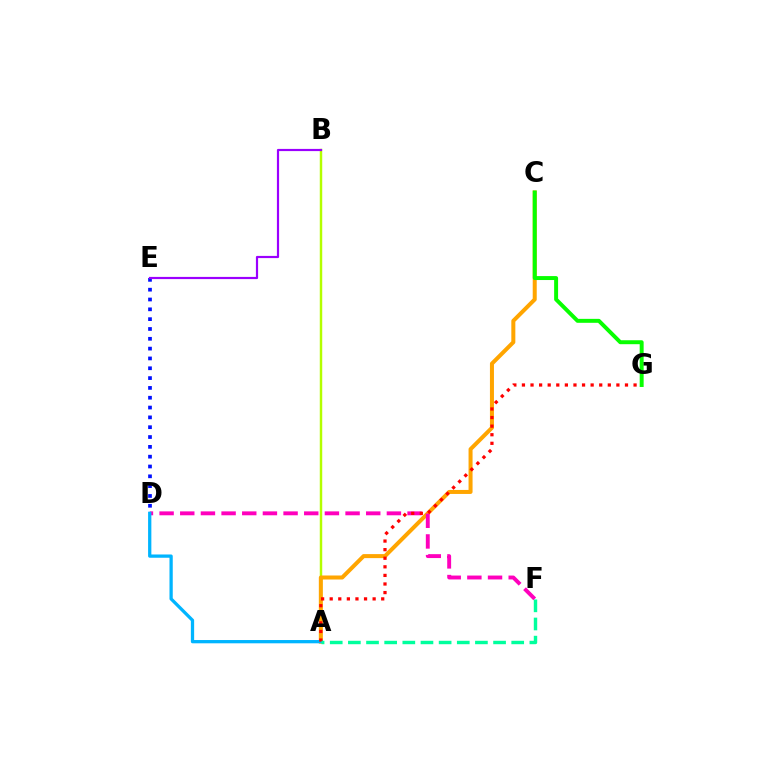{('D', 'E'): [{'color': '#0010ff', 'line_style': 'dotted', 'thickness': 2.67}], ('A', 'B'): [{'color': '#b3ff00', 'line_style': 'solid', 'thickness': 1.77}], ('A', 'C'): [{'color': '#ffa500', 'line_style': 'solid', 'thickness': 2.89}], ('D', 'F'): [{'color': '#ff00bd', 'line_style': 'dashed', 'thickness': 2.81}], ('C', 'G'): [{'color': '#08ff00', 'line_style': 'solid', 'thickness': 2.84}], ('B', 'E'): [{'color': '#9b00ff', 'line_style': 'solid', 'thickness': 1.58}], ('A', 'D'): [{'color': '#00b5ff', 'line_style': 'solid', 'thickness': 2.35}], ('A', 'G'): [{'color': '#ff0000', 'line_style': 'dotted', 'thickness': 2.33}], ('A', 'F'): [{'color': '#00ff9d', 'line_style': 'dashed', 'thickness': 2.47}]}